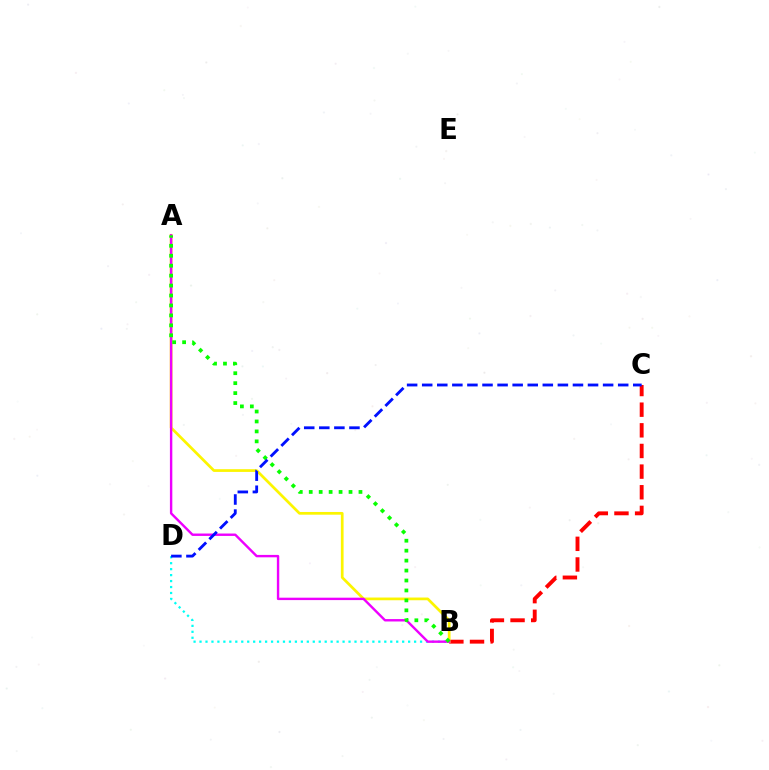{('B', 'D'): [{'color': '#00fff6', 'line_style': 'dotted', 'thickness': 1.62}], ('B', 'C'): [{'color': '#ff0000', 'line_style': 'dashed', 'thickness': 2.8}], ('A', 'B'): [{'color': '#fcf500', 'line_style': 'solid', 'thickness': 1.96}, {'color': '#ee00ff', 'line_style': 'solid', 'thickness': 1.73}, {'color': '#08ff00', 'line_style': 'dotted', 'thickness': 2.7}], ('C', 'D'): [{'color': '#0010ff', 'line_style': 'dashed', 'thickness': 2.05}]}